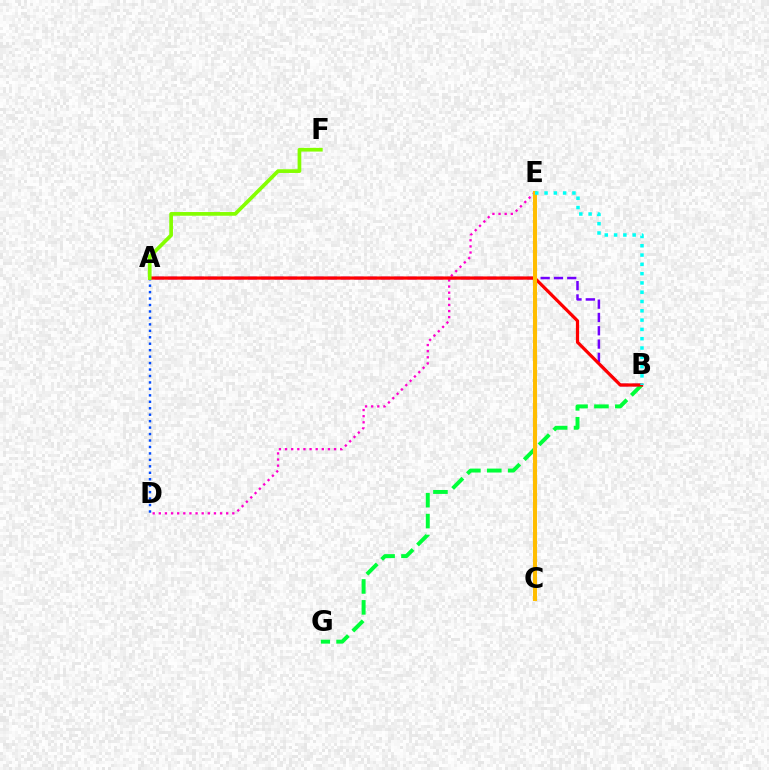{('A', 'D'): [{'color': '#004bff', 'line_style': 'dotted', 'thickness': 1.75}], ('D', 'E'): [{'color': '#ff00cf', 'line_style': 'dotted', 'thickness': 1.66}], ('A', 'B'): [{'color': '#7200ff', 'line_style': 'dashed', 'thickness': 1.81}, {'color': '#ff0000', 'line_style': 'solid', 'thickness': 2.32}], ('B', 'G'): [{'color': '#00ff39', 'line_style': 'dashed', 'thickness': 2.84}], ('A', 'F'): [{'color': '#84ff00', 'line_style': 'solid', 'thickness': 2.66}], ('C', 'E'): [{'color': '#ffbd00', 'line_style': 'solid', 'thickness': 2.93}], ('B', 'E'): [{'color': '#00fff6', 'line_style': 'dotted', 'thickness': 2.53}]}